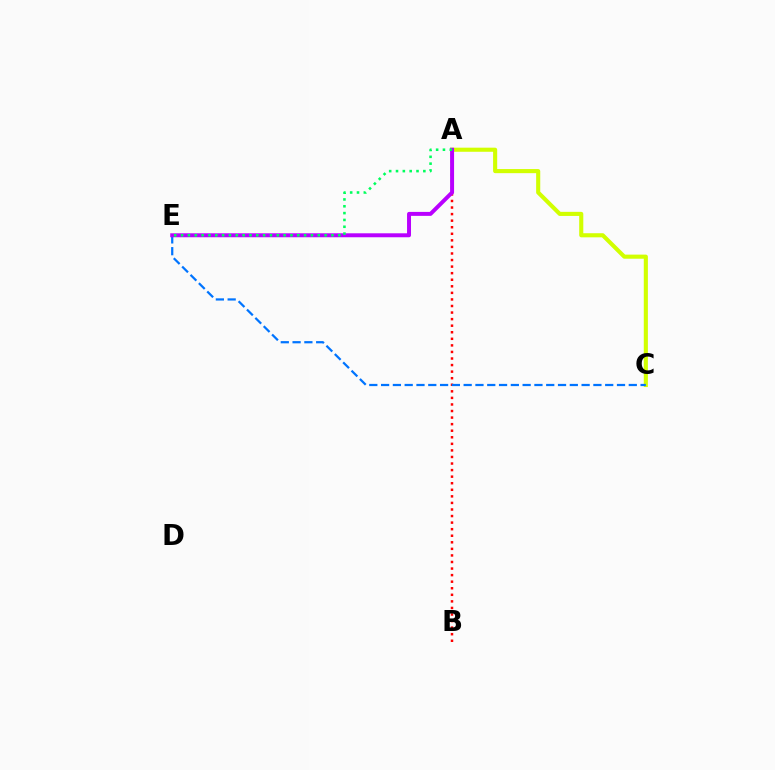{('A', 'C'): [{'color': '#d1ff00', 'line_style': 'solid', 'thickness': 2.95}], ('A', 'B'): [{'color': '#ff0000', 'line_style': 'dotted', 'thickness': 1.78}], ('C', 'E'): [{'color': '#0074ff', 'line_style': 'dashed', 'thickness': 1.6}], ('A', 'E'): [{'color': '#b900ff', 'line_style': 'solid', 'thickness': 2.85}, {'color': '#00ff5c', 'line_style': 'dotted', 'thickness': 1.86}]}